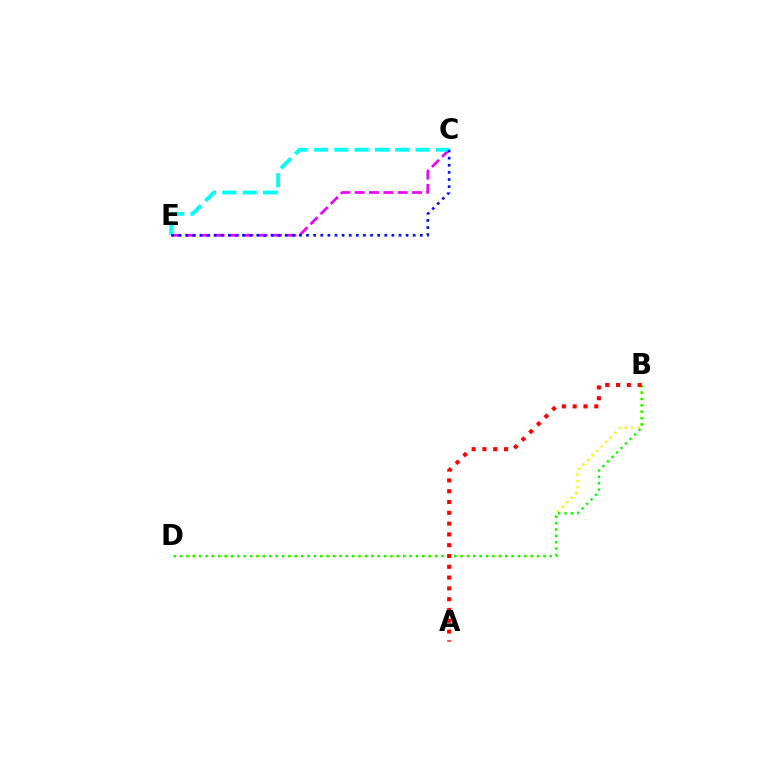{('C', 'E'): [{'color': '#ee00ff', 'line_style': 'dashed', 'thickness': 1.95}, {'color': '#00fff6', 'line_style': 'dashed', 'thickness': 2.76}, {'color': '#0010ff', 'line_style': 'dotted', 'thickness': 1.93}], ('B', 'D'): [{'color': '#fcf500', 'line_style': 'dotted', 'thickness': 1.73}, {'color': '#08ff00', 'line_style': 'dotted', 'thickness': 1.73}], ('A', 'B'): [{'color': '#ff0000', 'line_style': 'dotted', 'thickness': 2.93}]}